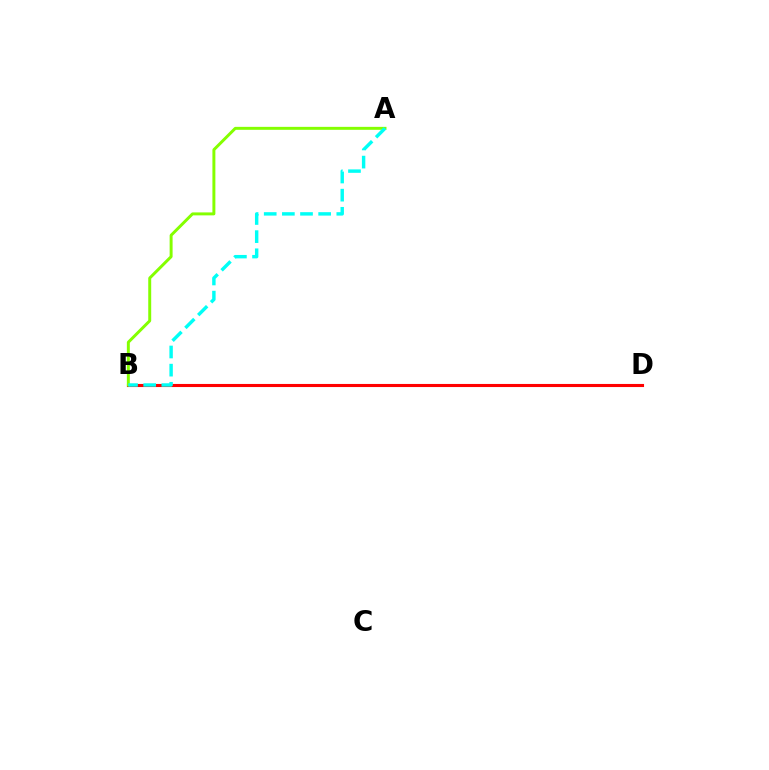{('B', 'D'): [{'color': '#7200ff', 'line_style': 'dotted', 'thickness': 1.83}, {'color': '#ff0000', 'line_style': 'solid', 'thickness': 2.23}], ('A', 'B'): [{'color': '#84ff00', 'line_style': 'solid', 'thickness': 2.13}, {'color': '#00fff6', 'line_style': 'dashed', 'thickness': 2.47}]}